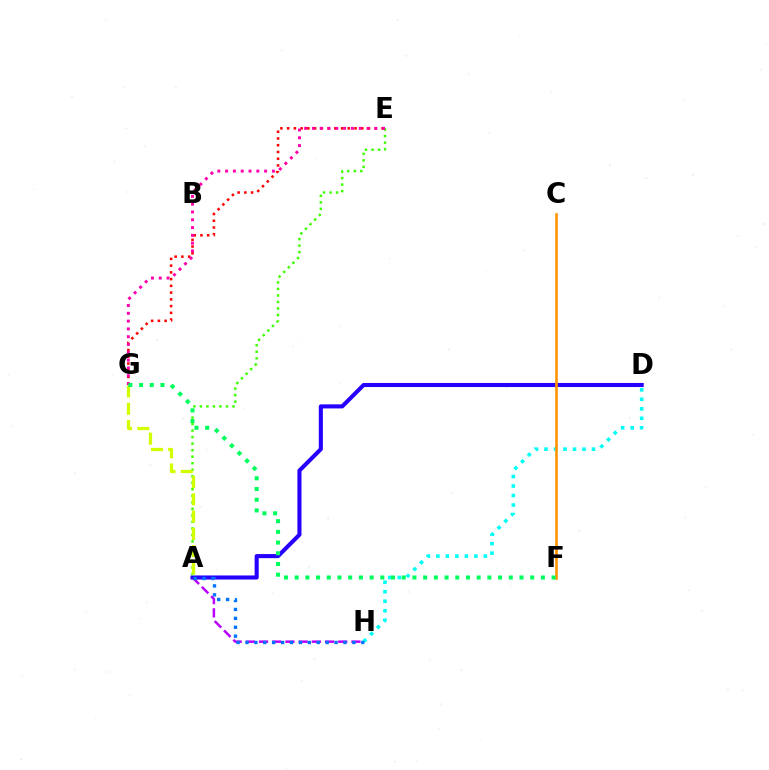{('A', 'H'): [{'color': '#b900ff', 'line_style': 'dashed', 'thickness': 1.79}, {'color': '#0074ff', 'line_style': 'dotted', 'thickness': 2.42}], ('A', 'D'): [{'color': '#2500ff', 'line_style': 'solid', 'thickness': 2.94}], ('E', 'G'): [{'color': '#ff0000', 'line_style': 'dotted', 'thickness': 1.83}, {'color': '#ff00ac', 'line_style': 'dotted', 'thickness': 2.12}], ('D', 'H'): [{'color': '#00fff6', 'line_style': 'dotted', 'thickness': 2.58}], ('C', 'F'): [{'color': '#ff9400', 'line_style': 'solid', 'thickness': 1.89}], ('A', 'E'): [{'color': '#3dff00', 'line_style': 'dotted', 'thickness': 1.77}], ('A', 'G'): [{'color': '#d1ff00', 'line_style': 'dashed', 'thickness': 2.35}], ('F', 'G'): [{'color': '#00ff5c', 'line_style': 'dotted', 'thickness': 2.91}]}